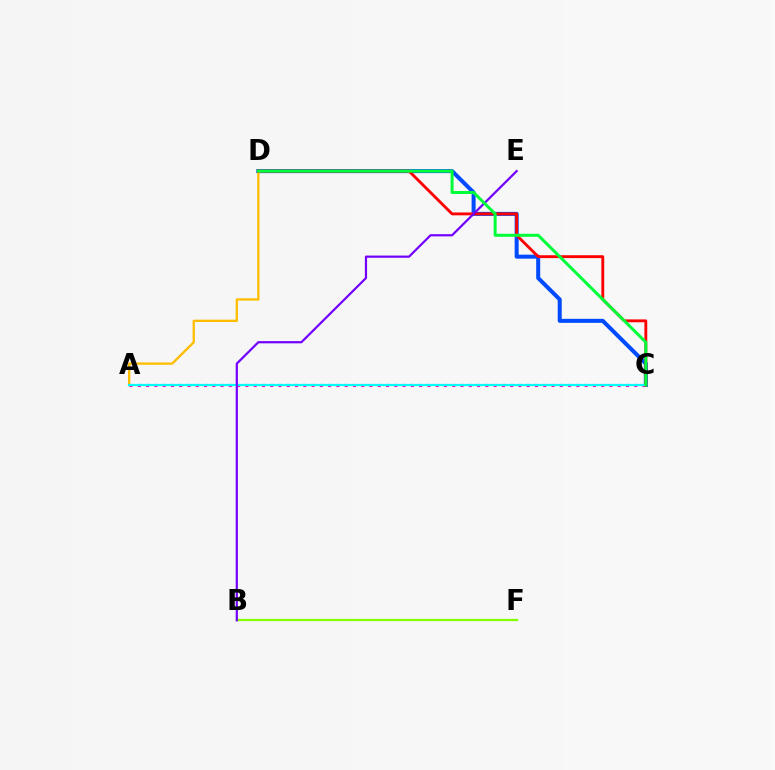{('C', 'D'): [{'color': '#004bff', 'line_style': 'solid', 'thickness': 2.9}, {'color': '#ff0000', 'line_style': 'solid', 'thickness': 2.06}, {'color': '#00ff39', 'line_style': 'solid', 'thickness': 2.15}], ('B', 'F'): [{'color': '#84ff00', 'line_style': 'solid', 'thickness': 1.62}], ('A', 'C'): [{'color': '#ff00cf', 'line_style': 'dotted', 'thickness': 2.25}, {'color': '#00fff6', 'line_style': 'solid', 'thickness': 1.58}], ('A', 'D'): [{'color': '#ffbd00', 'line_style': 'solid', 'thickness': 1.67}], ('B', 'E'): [{'color': '#7200ff', 'line_style': 'solid', 'thickness': 1.59}]}